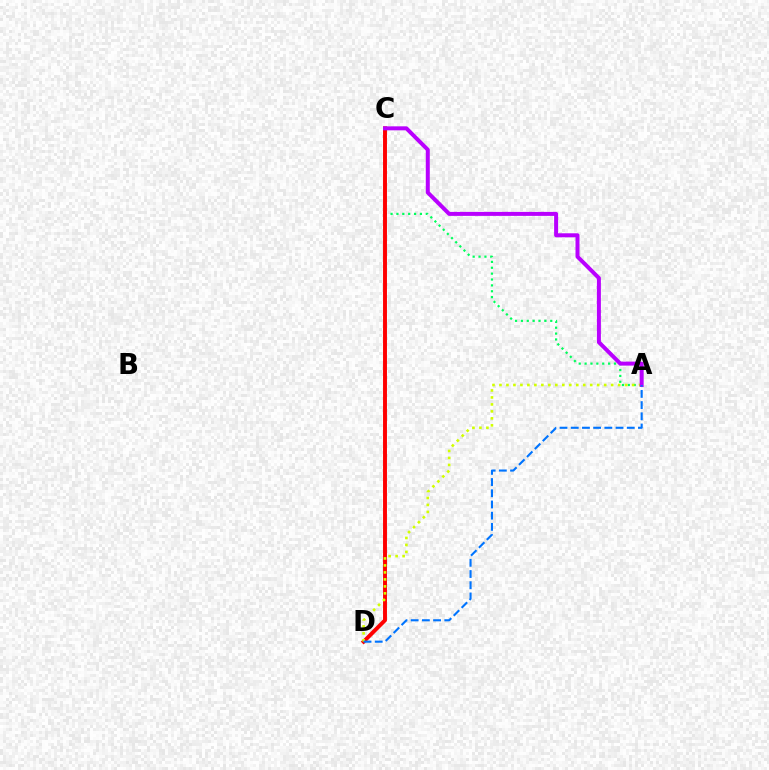{('A', 'C'): [{'color': '#00ff5c', 'line_style': 'dotted', 'thickness': 1.6}, {'color': '#b900ff', 'line_style': 'solid', 'thickness': 2.87}], ('C', 'D'): [{'color': '#ff0000', 'line_style': 'solid', 'thickness': 2.83}], ('A', 'D'): [{'color': '#d1ff00', 'line_style': 'dotted', 'thickness': 1.9}, {'color': '#0074ff', 'line_style': 'dashed', 'thickness': 1.52}]}